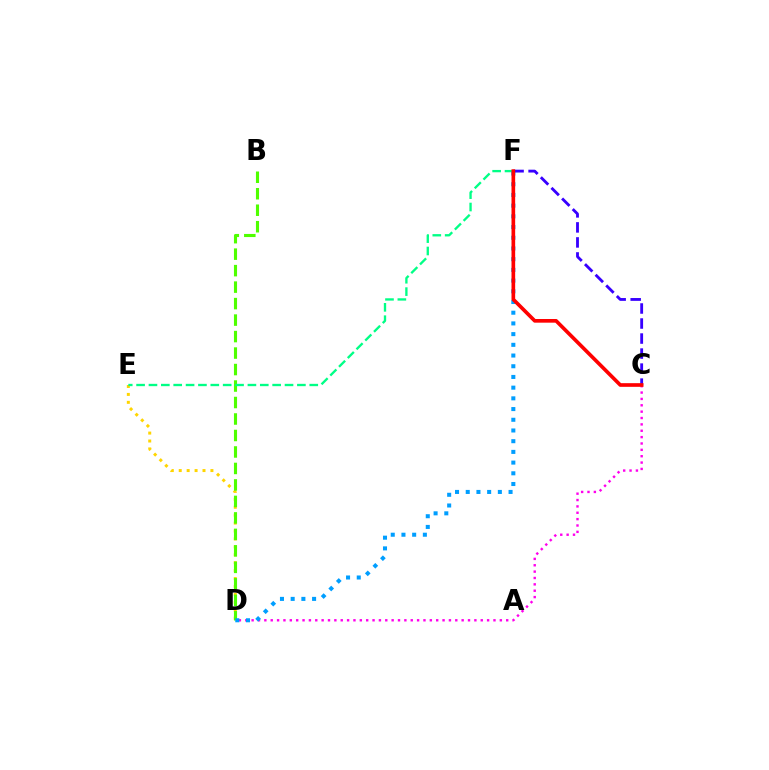{('D', 'E'): [{'color': '#ffd500', 'line_style': 'dotted', 'thickness': 2.15}], ('B', 'D'): [{'color': '#4fff00', 'line_style': 'dashed', 'thickness': 2.24}], ('E', 'F'): [{'color': '#00ff86', 'line_style': 'dashed', 'thickness': 1.68}], ('C', 'D'): [{'color': '#ff00ed', 'line_style': 'dotted', 'thickness': 1.73}], ('D', 'F'): [{'color': '#009eff', 'line_style': 'dotted', 'thickness': 2.91}], ('C', 'F'): [{'color': '#3700ff', 'line_style': 'dashed', 'thickness': 2.04}, {'color': '#ff0000', 'line_style': 'solid', 'thickness': 2.64}]}